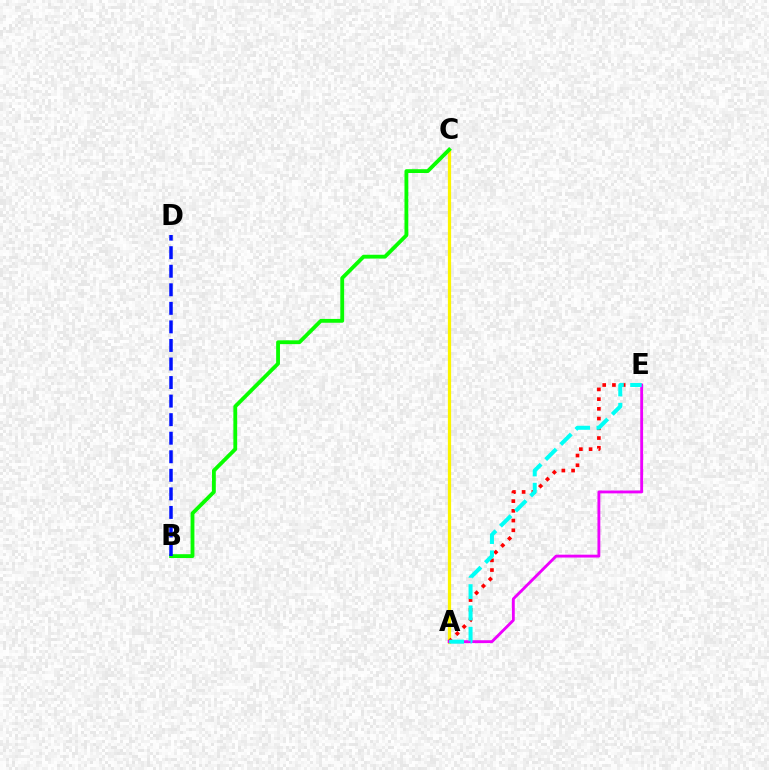{('A', 'C'): [{'color': '#fcf500', 'line_style': 'solid', 'thickness': 2.33}], ('B', 'C'): [{'color': '#08ff00', 'line_style': 'solid', 'thickness': 2.75}], ('A', 'E'): [{'color': '#ff0000', 'line_style': 'dotted', 'thickness': 2.64}, {'color': '#ee00ff', 'line_style': 'solid', 'thickness': 2.05}, {'color': '#00fff6', 'line_style': 'dashed', 'thickness': 2.9}], ('B', 'D'): [{'color': '#0010ff', 'line_style': 'dashed', 'thickness': 2.52}]}